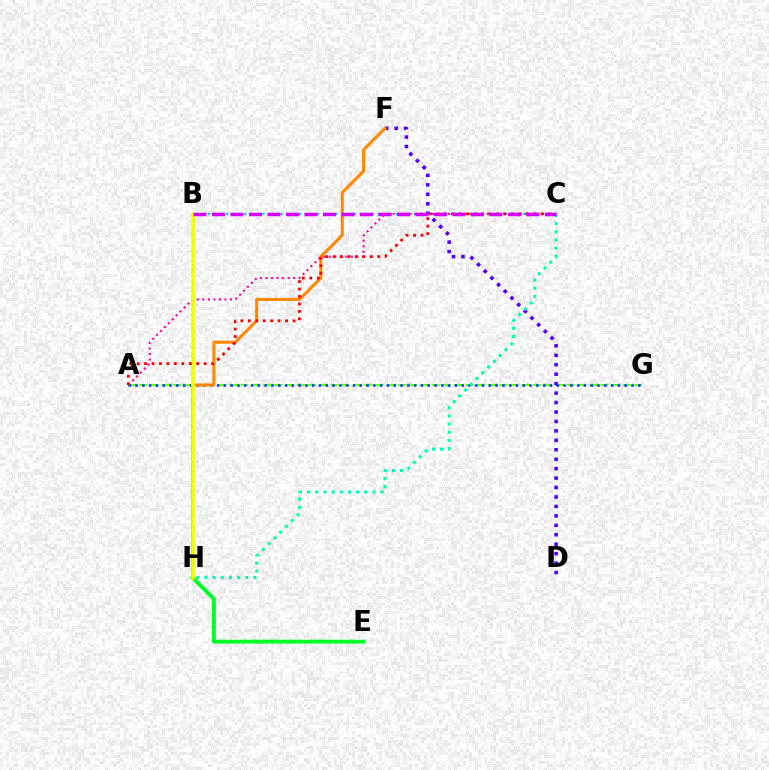{('A', 'G'): [{'color': '#66ff00', 'line_style': 'dashed', 'thickness': 1.53}, {'color': '#003fff', 'line_style': 'dotted', 'thickness': 1.85}], ('B', 'C'): [{'color': '#00c7ff', 'line_style': 'dotted', 'thickness': 1.65}, {'color': '#d600ff', 'line_style': 'dashed', 'thickness': 2.51}], ('A', 'C'): [{'color': '#ff00a0', 'line_style': 'dotted', 'thickness': 1.51}, {'color': '#ff0000', 'line_style': 'dotted', 'thickness': 2.02}], ('D', 'F'): [{'color': '#4f00ff', 'line_style': 'dotted', 'thickness': 2.57}], ('E', 'H'): [{'color': '#00ff27', 'line_style': 'solid', 'thickness': 2.8}], ('F', 'H'): [{'color': '#ff8800', 'line_style': 'solid', 'thickness': 2.18}], ('B', 'H'): [{'color': '#eeff00', 'line_style': 'solid', 'thickness': 2.56}], ('C', 'H'): [{'color': '#00ffaf', 'line_style': 'dotted', 'thickness': 2.22}]}